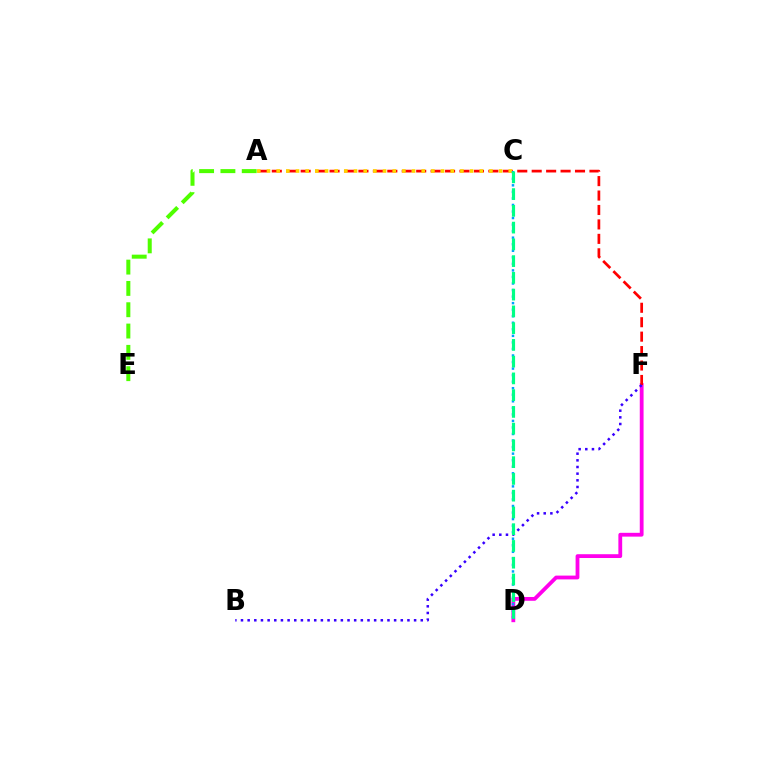{('D', 'F'): [{'color': '#ff00ed', 'line_style': 'solid', 'thickness': 2.74}], ('A', 'F'): [{'color': '#ff0000', 'line_style': 'dashed', 'thickness': 1.96}], ('B', 'F'): [{'color': '#3700ff', 'line_style': 'dotted', 'thickness': 1.81}], ('A', 'C'): [{'color': '#ffd500', 'line_style': 'dotted', 'thickness': 2.63}], ('A', 'E'): [{'color': '#4fff00', 'line_style': 'dashed', 'thickness': 2.9}], ('C', 'D'): [{'color': '#009eff', 'line_style': 'dotted', 'thickness': 1.78}, {'color': '#00ff86', 'line_style': 'dashed', 'thickness': 2.28}]}